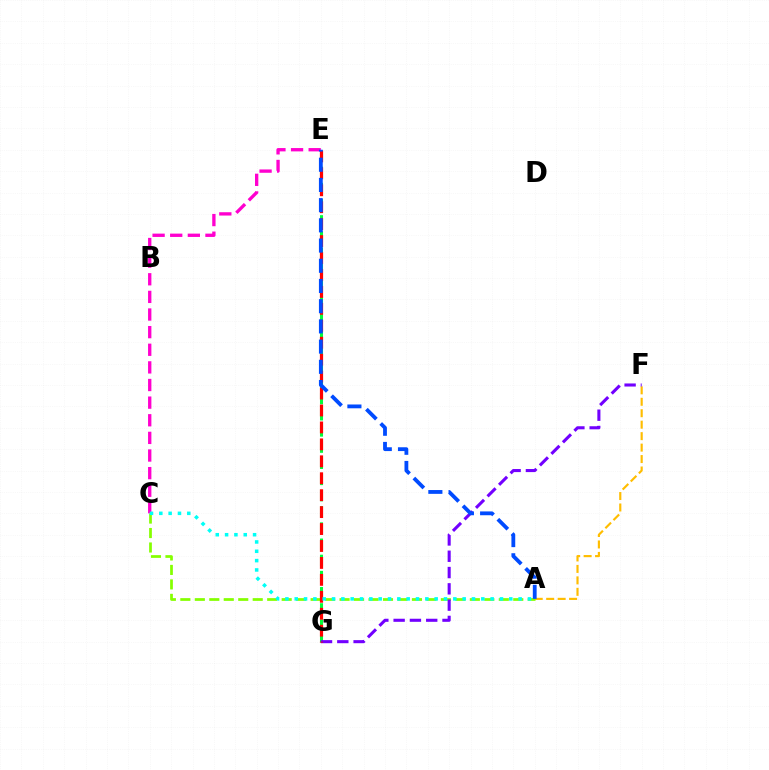{('E', 'G'): [{'color': '#00ff39', 'line_style': 'dashed', 'thickness': 2.2}, {'color': '#ff0000', 'line_style': 'dashed', 'thickness': 2.3}], ('A', 'F'): [{'color': '#ffbd00', 'line_style': 'dashed', 'thickness': 1.56}], ('A', 'C'): [{'color': '#84ff00', 'line_style': 'dashed', 'thickness': 1.97}, {'color': '#00fff6', 'line_style': 'dotted', 'thickness': 2.53}], ('F', 'G'): [{'color': '#7200ff', 'line_style': 'dashed', 'thickness': 2.21}], ('C', 'E'): [{'color': '#ff00cf', 'line_style': 'dashed', 'thickness': 2.39}], ('A', 'E'): [{'color': '#004bff', 'line_style': 'dashed', 'thickness': 2.75}]}